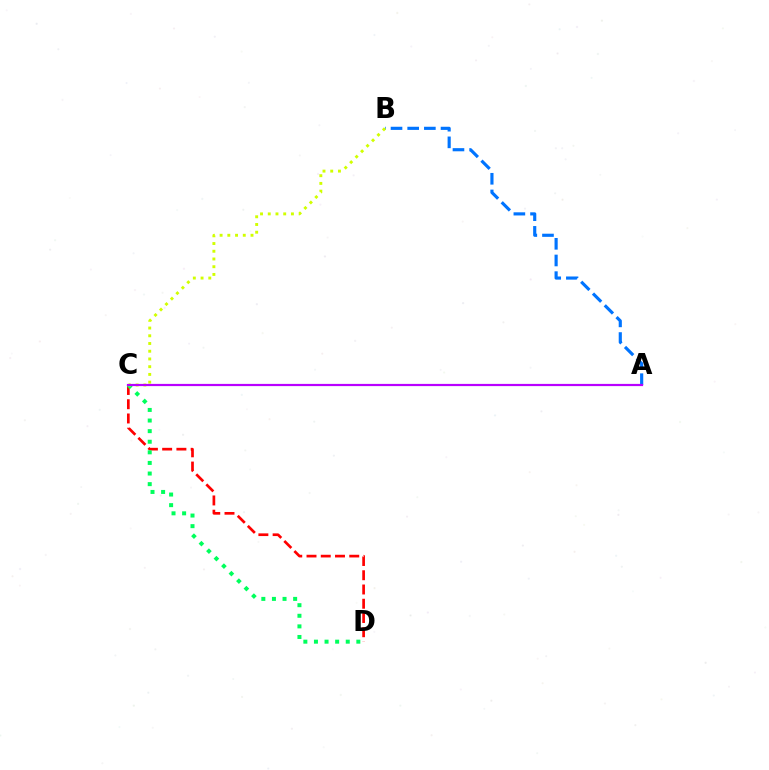{('C', 'D'): [{'color': '#ff0000', 'line_style': 'dashed', 'thickness': 1.94}, {'color': '#00ff5c', 'line_style': 'dotted', 'thickness': 2.88}], ('A', 'B'): [{'color': '#0074ff', 'line_style': 'dashed', 'thickness': 2.26}], ('B', 'C'): [{'color': '#d1ff00', 'line_style': 'dotted', 'thickness': 2.1}], ('A', 'C'): [{'color': '#b900ff', 'line_style': 'solid', 'thickness': 1.59}]}